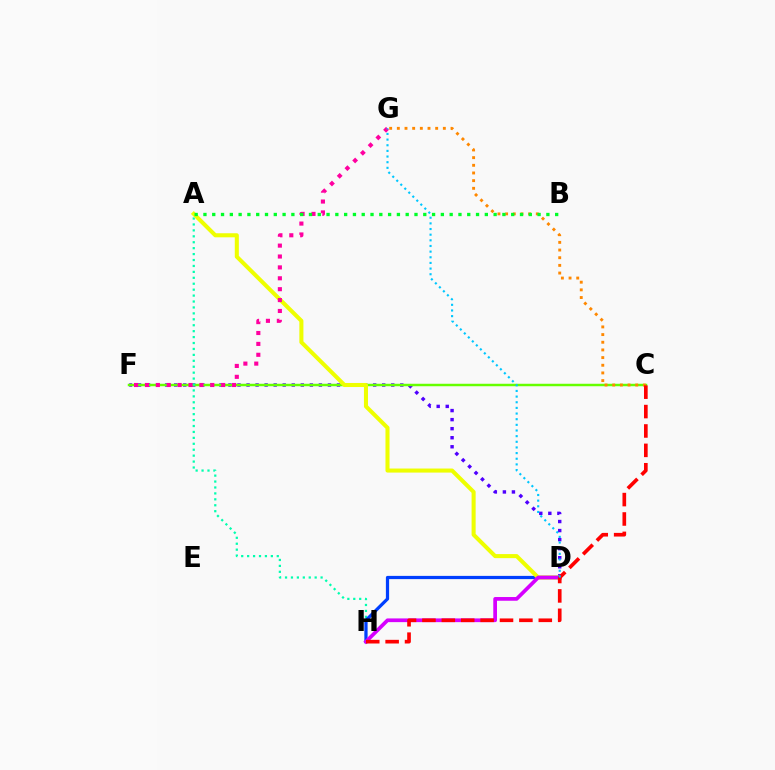{('D', 'F'): [{'color': '#4f00ff', 'line_style': 'dotted', 'thickness': 2.46}], ('C', 'F'): [{'color': '#66ff00', 'line_style': 'solid', 'thickness': 1.78}], ('A', 'H'): [{'color': '#00ffaf', 'line_style': 'dotted', 'thickness': 1.61}], ('D', 'H'): [{'color': '#003fff', 'line_style': 'solid', 'thickness': 2.32}, {'color': '#d600ff', 'line_style': 'solid', 'thickness': 2.67}], ('A', 'D'): [{'color': '#eeff00', 'line_style': 'solid', 'thickness': 2.92}], ('C', 'G'): [{'color': '#ff8800', 'line_style': 'dotted', 'thickness': 2.08}], ('F', 'G'): [{'color': '#ff00a0', 'line_style': 'dotted', 'thickness': 2.96}], ('A', 'B'): [{'color': '#00ff27', 'line_style': 'dotted', 'thickness': 2.39}], ('C', 'H'): [{'color': '#ff0000', 'line_style': 'dashed', 'thickness': 2.63}], ('D', 'G'): [{'color': '#00c7ff', 'line_style': 'dotted', 'thickness': 1.54}]}